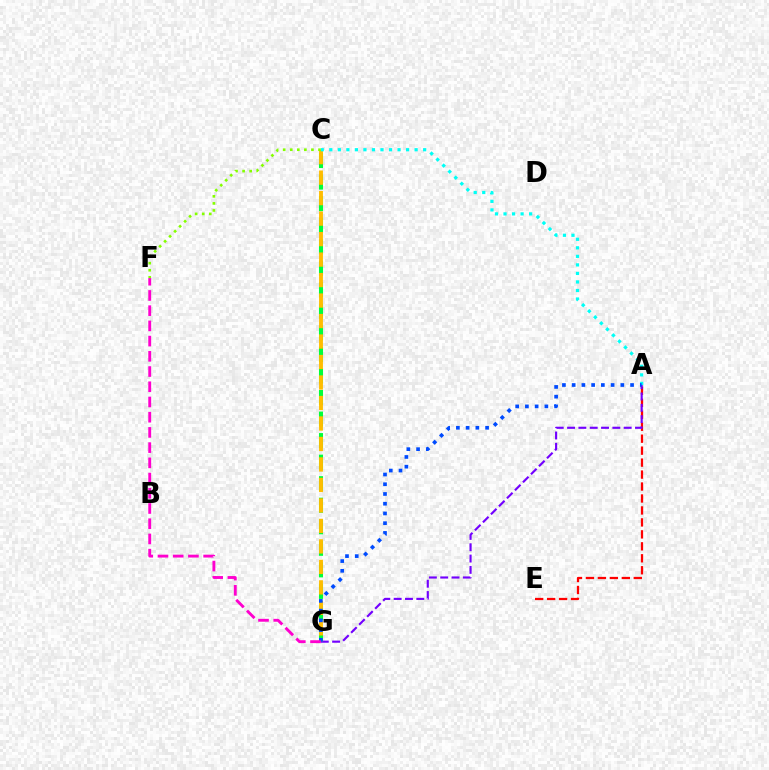{('A', 'E'): [{'color': '#ff0000', 'line_style': 'dashed', 'thickness': 1.62}], ('C', 'G'): [{'color': '#00ff39', 'line_style': 'dashed', 'thickness': 2.93}, {'color': '#ffbd00', 'line_style': 'dashed', 'thickness': 2.78}], ('A', 'G'): [{'color': '#7200ff', 'line_style': 'dashed', 'thickness': 1.54}, {'color': '#004bff', 'line_style': 'dotted', 'thickness': 2.64}], ('A', 'C'): [{'color': '#00fff6', 'line_style': 'dotted', 'thickness': 2.32}], ('F', 'G'): [{'color': '#ff00cf', 'line_style': 'dashed', 'thickness': 2.07}], ('C', 'F'): [{'color': '#84ff00', 'line_style': 'dotted', 'thickness': 1.92}]}